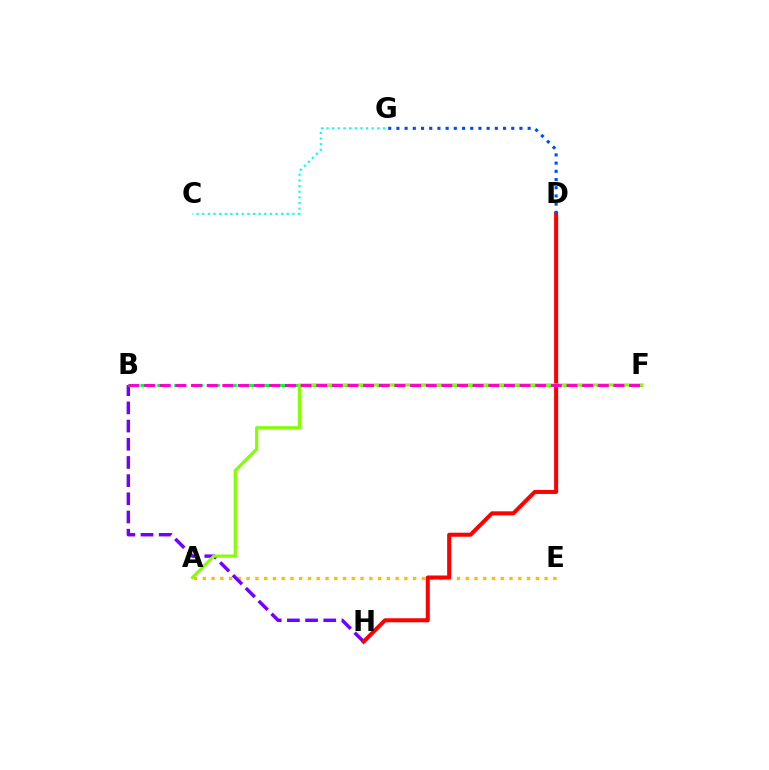{('A', 'E'): [{'color': '#ffbd00', 'line_style': 'dotted', 'thickness': 2.38}], ('B', 'H'): [{'color': '#7200ff', 'line_style': 'dashed', 'thickness': 2.47}], ('D', 'H'): [{'color': '#ff0000', 'line_style': 'solid', 'thickness': 2.9}], ('B', 'F'): [{'color': '#00ff39', 'line_style': 'dashed', 'thickness': 2.3}, {'color': '#ff00cf', 'line_style': 'dashed', 'thickness': 2.13}], ('C', 'G'): [{'color': '#00fff6', 'line_style': 'dotted', 'thickness': 1.53}], ('D', 'G'): [{'color': '#004bff', 'line_style': 'dotted', 'thickness': 2.23}], ('A', 'F'): [{'color': '#84ff00', 'line_style': 'solid', 'thickness': 2.29}]}